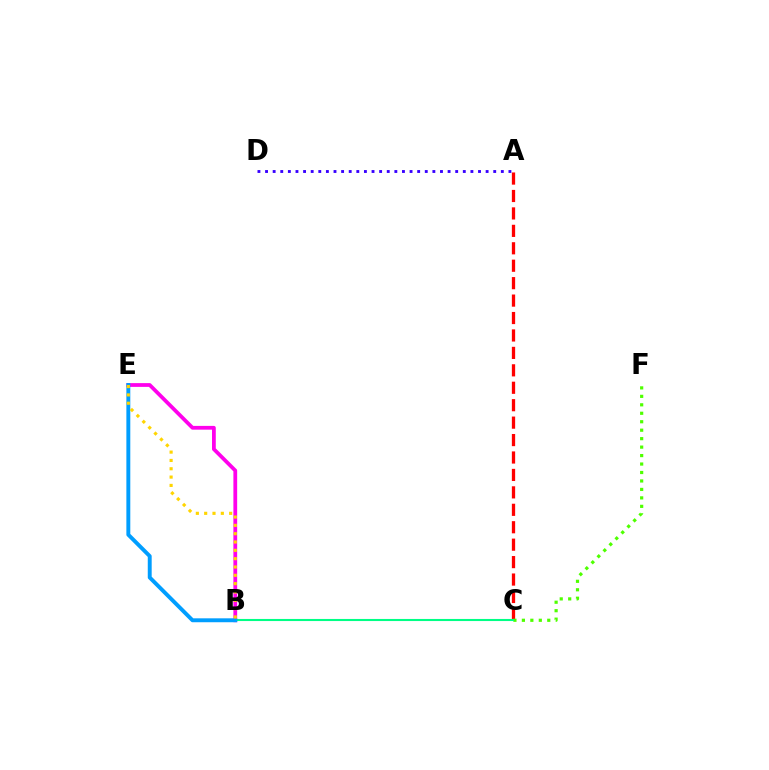{('A', 'C'): [{'color': '#ff0000', 'line_style': 'dashed', 'thickness': 2.37}], ('C', 'F'): [{'color': '#4fff00', 'line_style': 'dotted', 'thickness': 2.3}], ('B', 'E'): [{'color': '#ff00ed', 'line_style': 'solid', 'thickness': 2.71}, {'color': '#009eff', 'line_style': 'solid', 'thickness': 2.82}, {'color': '#ffd500', 'line_style': 'dotted', 'thickness': 2.26}], ('B', 'C'): [{'color': '#00ff86', 'line_style': 'solid', 'thickness': 1.51}], ('A', 'D'): [{'color': '#3700ff', 'line_style': 'dotted', 'thickness': 2.07}]}